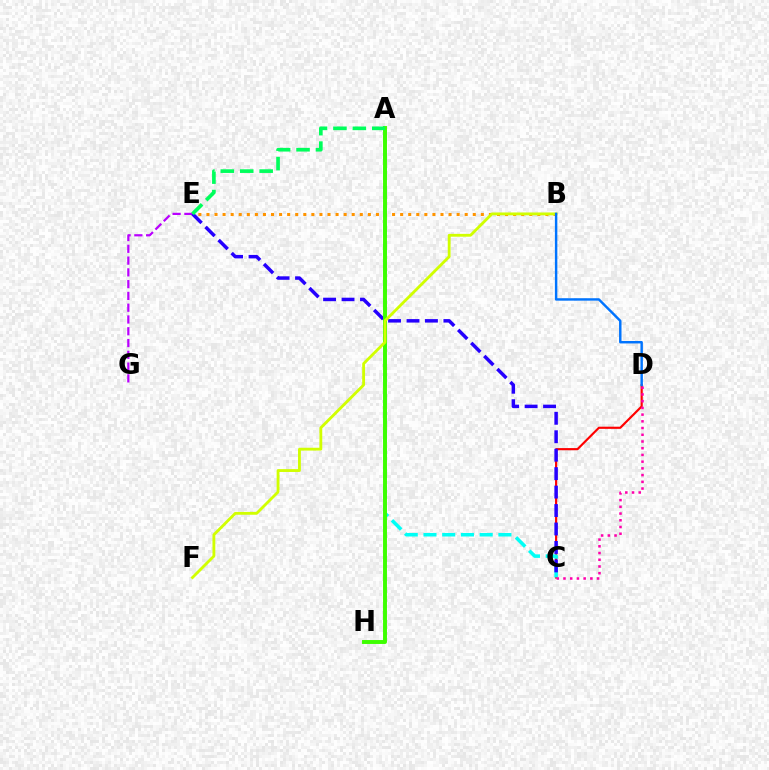{('C', 'D'): [{'color': '#ff0000', 'line_style': 'solid', 'thickness': 1.55}, {'color': '#ff00ac', 'line_style': 'dotted', 'thickness': 1.83}], ('A', 'C'): [{'color': '#00fff6', 'line_style': 'dashed', 'thickness': 2.54}], ('E', 'G'): [{'color': '#b900ff', 'line_style': 'dashed', 'thickness': 1.6}], ('B', 'E'): [{'color': '#ff9400', 'line_style': 'dotted', 'thickness': 2.19}], ('C', 'E'): [{'color': '#2500ff', 'line_style': 'dashed', 'thickness': 2.51}], ('A', 'H'): [{'color': '#3dff00', 'line_style': 'solid', 'thickness': 2.82}], ('B', 'F'): [{'color': '#d1ff00', 'line_style': 'solid', 'thickness': 2.04}], ('A', 'E'): [{'color': '#00ff5c', 'line_style': 'dashed', 'thickness': 2.64}], ('B', 'D'): [{'color': '#0074ff', 'line_style': 'solid', 'thickness': 1.76}]}